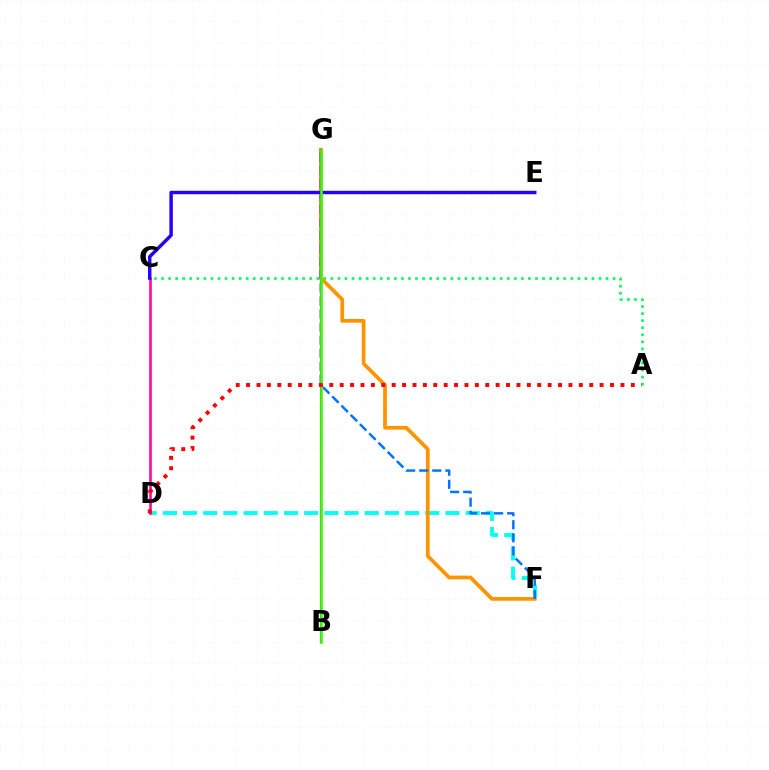{('D', 'F'): [{'color': '#00fff6', 'line_style': 'dashed', 'thickness': 2.74}], ('B', 'G'): [{'color': '#d1ff00', 'line_style': 'solid', 'thickness': 1.65}, {'color': '#b900ff', 'line_style': 'solid', 'thickness': 1.54}, {'color': '#3dff00', 'line_style': 'solid', 'thickness': 1.89}], ('A', 'C'): [{'color': '#00ff5c', 'line_style': 'dotted', 'thickness': 1.92}], ('C', 'D'): [{'color': '#ff00ac', 'line_style': 'solid', 'thickness': 1.87}], ('F', 'G'): [{'color': '#ff9400', 'line_style': 'solid', 'thickness': 2.68}, {'color': '#0074ff', 'line_style': 'dashed', 'thickness': 1.78}], ('C', 'E'): [{'color': '#2500ff', 'line_style': 'solid', 'thickness': 2.48}], ('A', 'D'): [{'color': '#ff0000', 'line_style': 'dotted', 'thickness': 2.83}]}